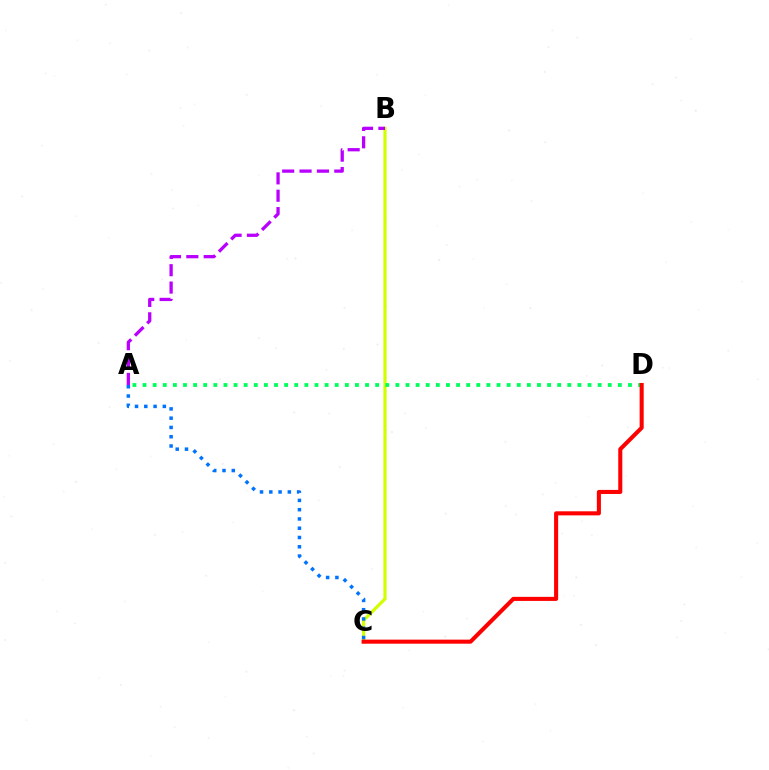{('B', 'C'): [{'color': '#d1ff00', 'line_style': 'solid', 'thickness': 2.29}], ('A', 'C'): [{'color': '#0074ff', 'line_style': 'dotted', 'thickness': 2.52}], ('A', 'D'): [{'color': '#00ff5c', 'line_style': 'dotted', 'thickness': 2.75}], ('A', 'B'): [{'color': '#b900ff', 'line_style': 'dashed', 'thickness': 2.36}], ('C', 'D'): [{'color': '#ff0000', 'line_style': 'solid', 'thickness': 2.93}]}